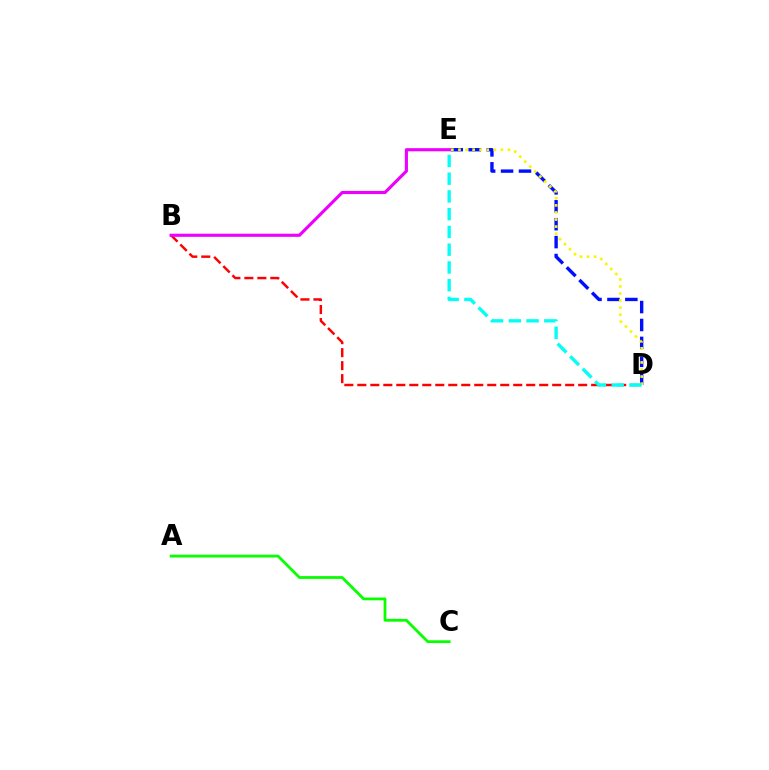{('D', 'E'): [{'color': '#0010ff', 'line_style': 'dashed', 'thickness': 2.43}, {'color': '#fcf500', 'line_style': 'dotted', 'thickness': 1.92}, {'color': '#00fff6', 'line_style': 'dashed', 'thickness': 2.41}], ('A', 'C'): [{'color': '#08ff00', 'line_style': 'solid', 'thickness': 2.01}], ('B', 'D'): [{'color': '#ff0000', 'line_style': 'dashed', 'thickness': 1.76}], ('B', 'E'): [{'color': '#ee00ff', 'line_style': 'solid', 'thickness': 2.25}]}